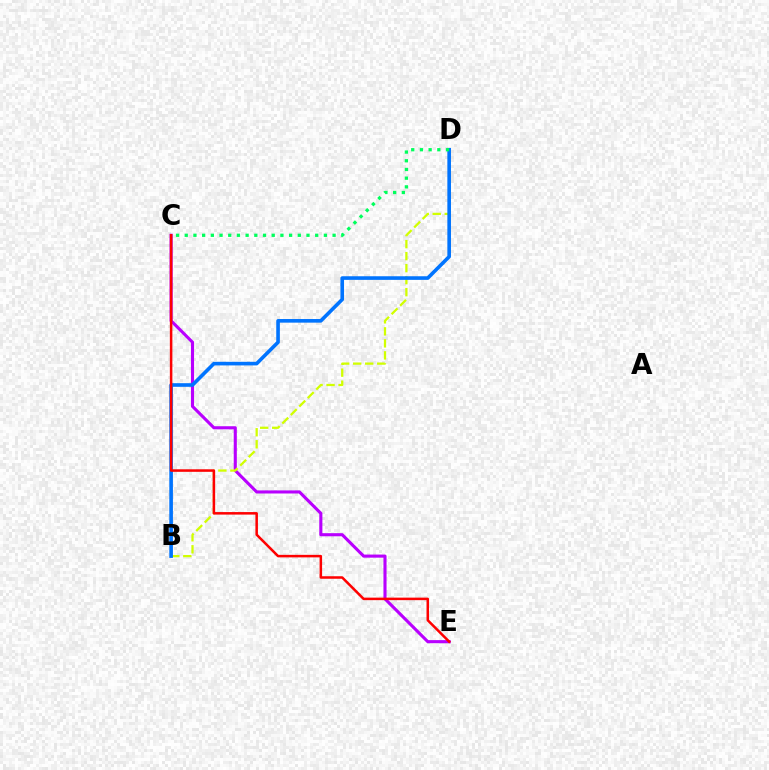{('C', 'E'): [{'color': '#b900ff', 'line_style': 'solid', 'thickness': 2.23}, {'color': '#ff0000', 'line_style': 'solid', 'thickness': 1.82}], ('B', 'D'): [{'color': '#d1ff00', 'line_style': 'dashed', 'thickness': 1.63}, {'color': '#0074ff', 'line_style': 'solid', 'thickness': 2.61}], ('C', 'D'): [{'color': '#00ff5c', 'line_style': 'dotted', 'thickness': 2.36}]}